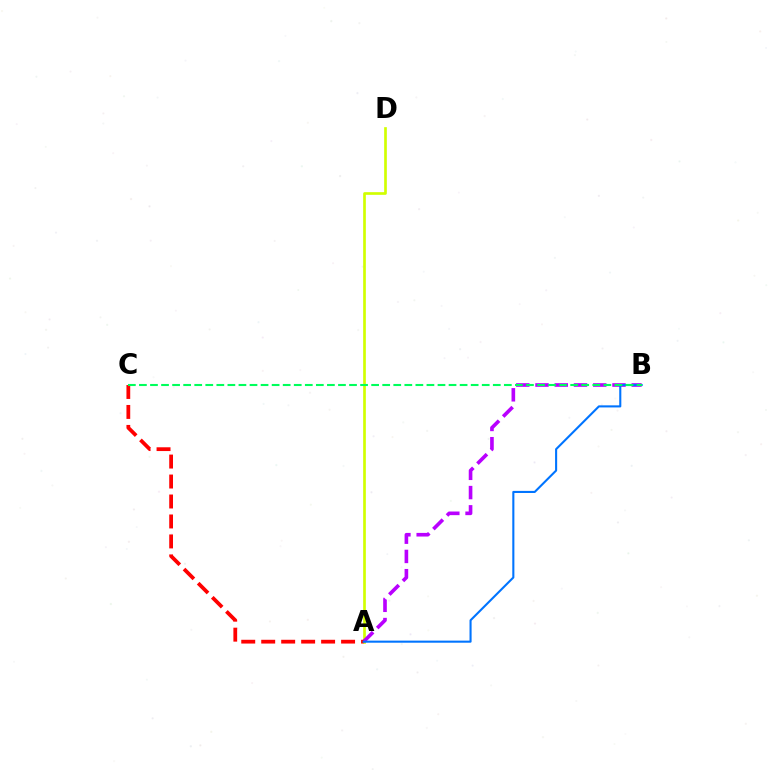{('A', 'D'): [{'color': '#d1ff00', 'line_style': 'solid', 'thickness': 1.92}], ('A', 'B'): [{'color': '#b900ff', 'line_style': 'dashed', 'thickness': 2.61}, {'color': '#0074ff', 'line_style': 'solid', 'thickness': 1.5}], ('A', 'C'): [{'color': '#ff0000', 'line_style': 'dashed', 'thickness': 2.71}], ('B', 'C'): [{'color': '#00ff5c', 'line_style': 'dashed', 'thickness': 1.5}]}